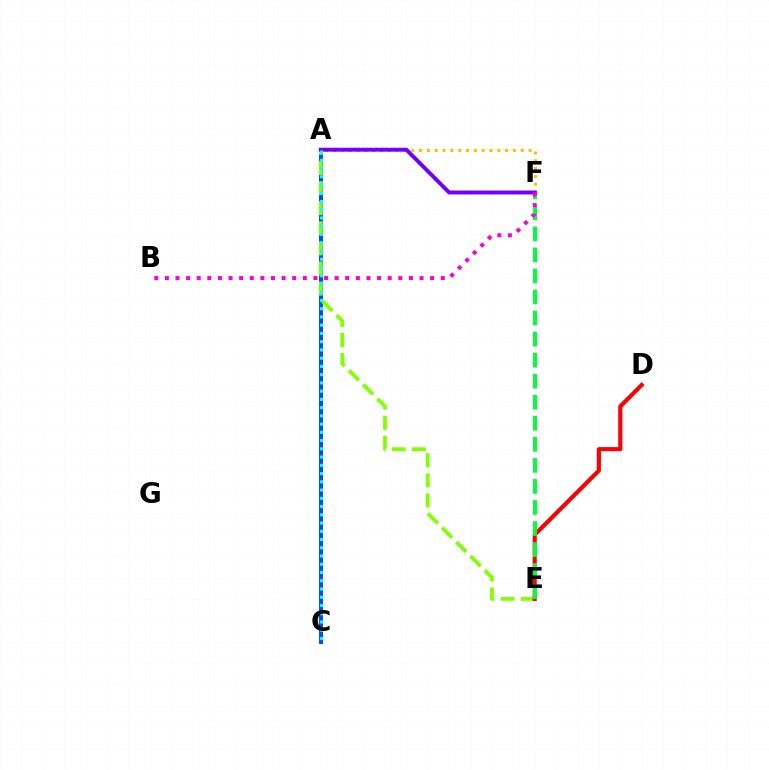{('A', 'C'): [{'color': '#004bff', 'line_style': 'solid', 'thickness': 2.85}, {'color': '#00fff6', 'line_style': 'dotted', 'thickness': 2.24}], ('A', 'E'): [{'color': '#84ff00', 'line_style': 'dashed', 'thickness': 2.73}], ('A', 'F'): [{'color': '#ffbd00', 'line_style': 'dotted', 'thickness': 2.13}, {'color': '#7200ff', 'line_style': 'solid', 'thickness': 2.82}], ('D', 'E'): [{'color': '#ff0000', 'line_style': 'solid', 'thickness': 2.97}], ('E', 'F'): [{'color': '#00ff39', 'line_style': 'dashed', 'thickness': 2.86}], ('B', 'F'): [{'color': '#ff00cf', 'line_style': 'dotted', 'thickness': 2.88}]}